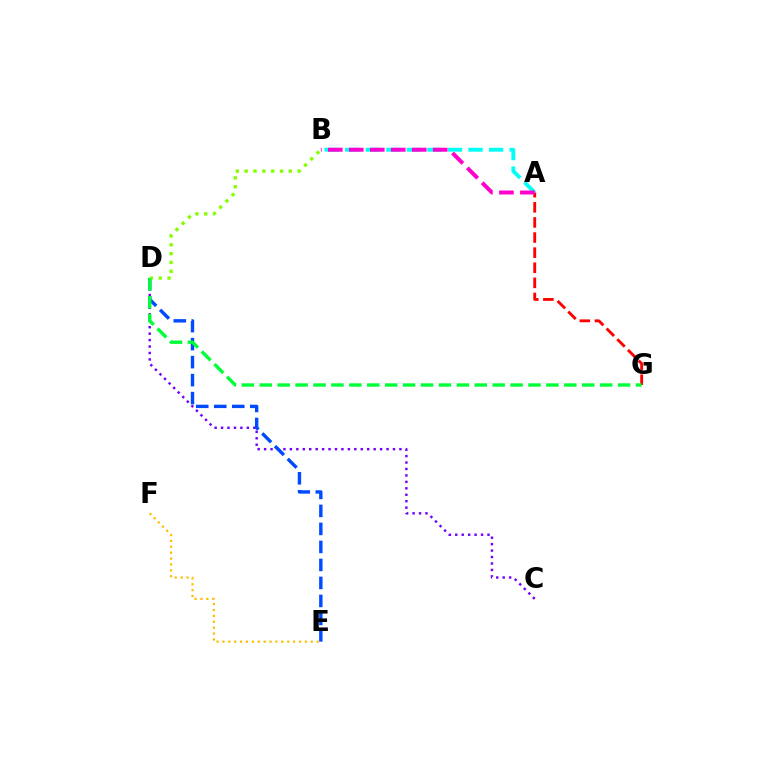{('C', 'D'): [{'color': '#7200ff', 'line_style': 'dotted', 'thickness': 1.75}], ('D', 'E'): [{'color': '#004bff', 'line_style': 'dashed', 'thickness': 2.45}], ('A', 'B'): [{'color': '#00fff6', 'line_style': 'dashed', 'thickness': 2.79}, {'color': '#ff00cf', 'line_style': 'dashed', 'thickness': 2.85}], ('E', 'F'): [{'color': '#ffbd00', 'line_style': 'dotted', 'thickness': 1.6}], ('B', 'D'): [{'color': '#84ff00', 'line_style': 'dotted', 'thickness': 2.4}], ('A', 'G'): [{'color': '#ff0000', 'line_style': 'dashed', 'thickness': 2.05}], ('D', 'G'): [{'color': '#00ff39', 'line_style': 'dashed', 'thickness': 2.43}]}